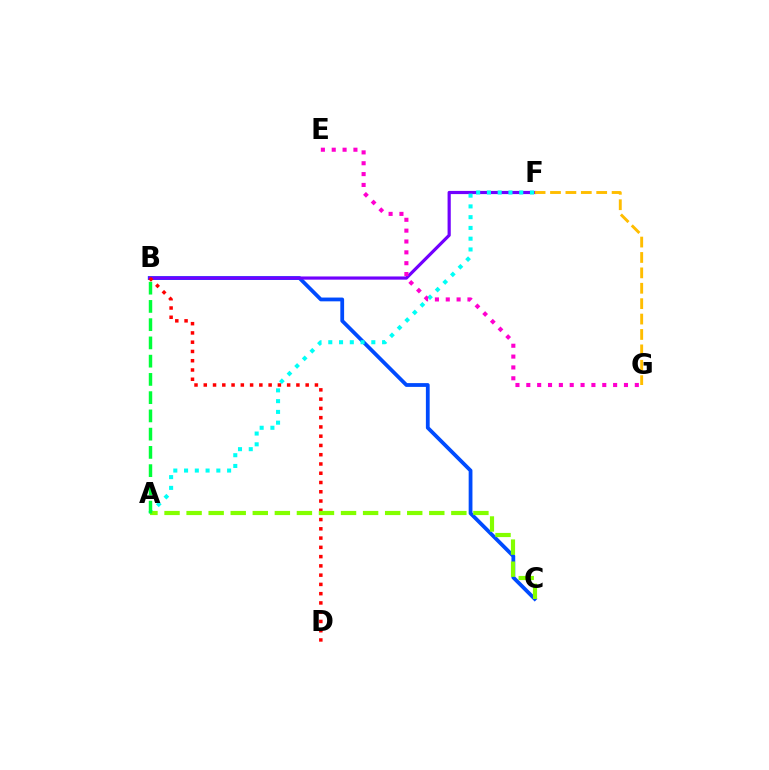{('B', 'C'): [{'color': '#004bff', 'line_style': 'solid', 'thickness': 2.72}], ('B', 'F'): [{'color': '#7200ff', 'line_style': 'solid', 'thickness': 2.3}], ('A', 'F'): [{'color': '#00fff6', 'line_style': 'dotted', 'thickness': 2.92}], ('E', 'G'): [{'color': '#ff00cf', 'line_style': 'dotted', 'thickness': 2.95}], ('B', 'D'): [{'color': '#ff0000', 'line_style': 'dotted', 'thickness': 2.52}], ('A', 'C'): [{'color': '#84ff00', 'line_style': 'dashed', 'thickness': 3.0}], ('F', 'G'): [{'color': '#ffbd00', 'line_style': 'dashed', 'thickness': 2.09}], ('A', 'B'): [{'color': '#00ff39', 'line_style': 'dashed', 'thickness': 2.48}]}